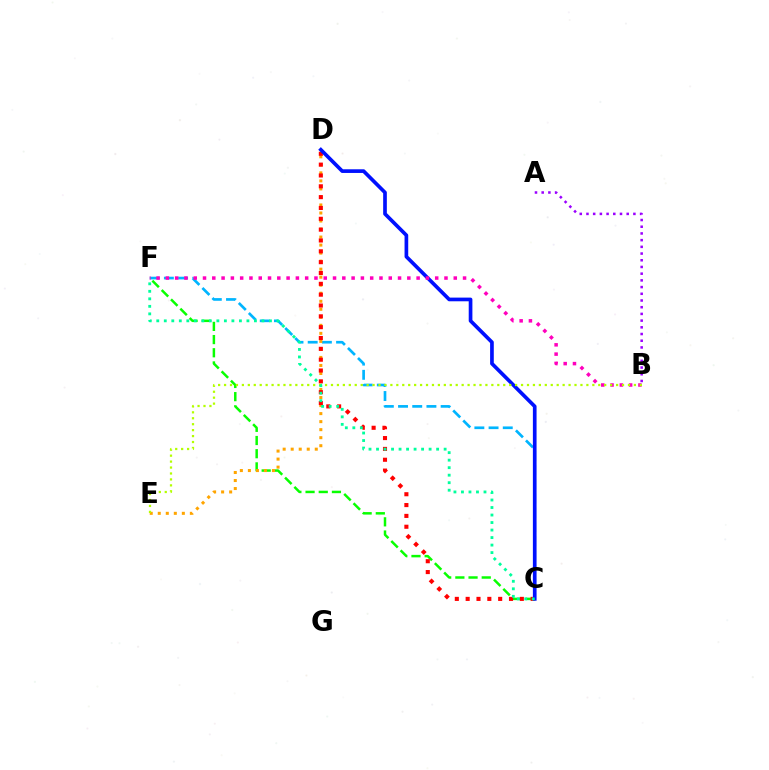{('C', 'F'): [{'color': '#00b5ff', 'line_style': 'dashed', 'thickness': 1.93}, {'color': '#08ff00', 'line_style': 'dashed', 'thickness': 1.79}, {'color': '#00ff9d', 'line_style': 'dotted', 'thickness': 2.04}], ('D', 'E'): [{'color': '#ffa500', 'line_style': 'dotted', 'thickness': 2.18}], ('C', 'D'): [{'color': '#ff0000', 'line_style': 'dotted', 'thickness': 2.94}, {'color': '#0010ff', 'line_style': 'solid', 'thickness': 2.65}], ('B', 'F'): [{'color': '#ff00bd', 'line_style': 'dotted', 'thickness': 2.52}], ('B', 'E'): [{'color': '#b3ff00', 'line_style': 'dotted', 'thickness': 1.61}], ('A', 'B'): [{'color': '#9b00ff', 'line_style': 'dotted', 'thickness': 1.82}]}